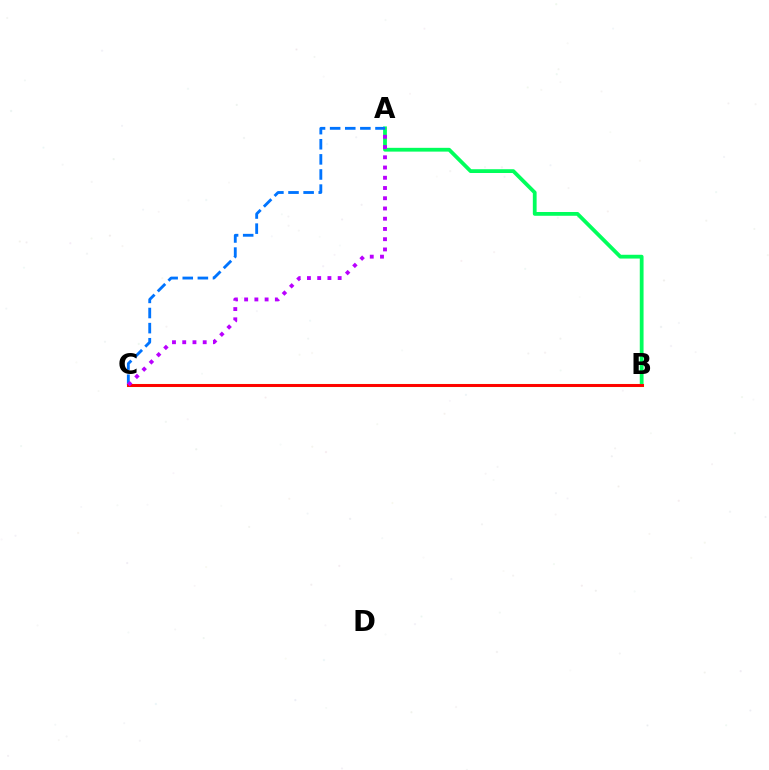{('A', 'B'): [{'color': '#00ff5c', 'line_style': 'solid', 'thickness': 2.72}], ('B', 'C'): [{'color': '#d1ff00', 'line_style': 'solid', 'thickness': 2.25}, {'color': '#ff0000', 'line_style': 'solid', 'thickness': 2.11}], ('A', 'C'): [{'color': '#0074ff', 'line_style': 'dashed', 'thickness': 2.05}, {'color': '#b900ff', 'line_style': 'dotted', 'thickness': 2.78}]}